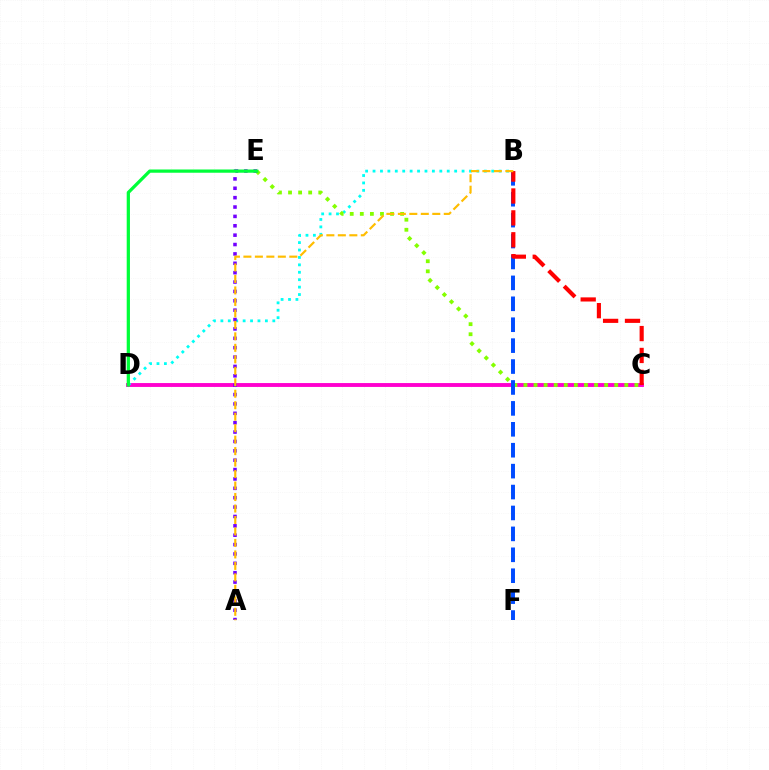{('C', 'D'): [{'color': '#ff00cf', 'line_style': 'solid', 'thickness': 2.79}], ('B', 'D'): [{'color': '#00fff6', 'line_style': 'dotted', 'thickness': 2.02}], ('C', 'E'): [{'color': '#84ff00', 'line_style': 'dotted', 'thickness': 2.74}], ('A', 'E'): [{'color': '#7200ff', 'line_style': 'dotted', 'thickness': 2.55}], ('B', 'F'): [{'color': '#004bff', 'line_style': 'dashed', 'thickness': 2.84}], ('B', 'C'): [{'color': '#ff0000', 'line_style': 'dashed', 'thickness': 2.97}], ('D', 'E'): [{'color': '#00ff39', 'line_style': 'solid', 'thickness': 2.34}], ('A', 'B'): [{'color': '#ffbd00', 'line_style': 'dashed', 'thickness': 1.56}]}